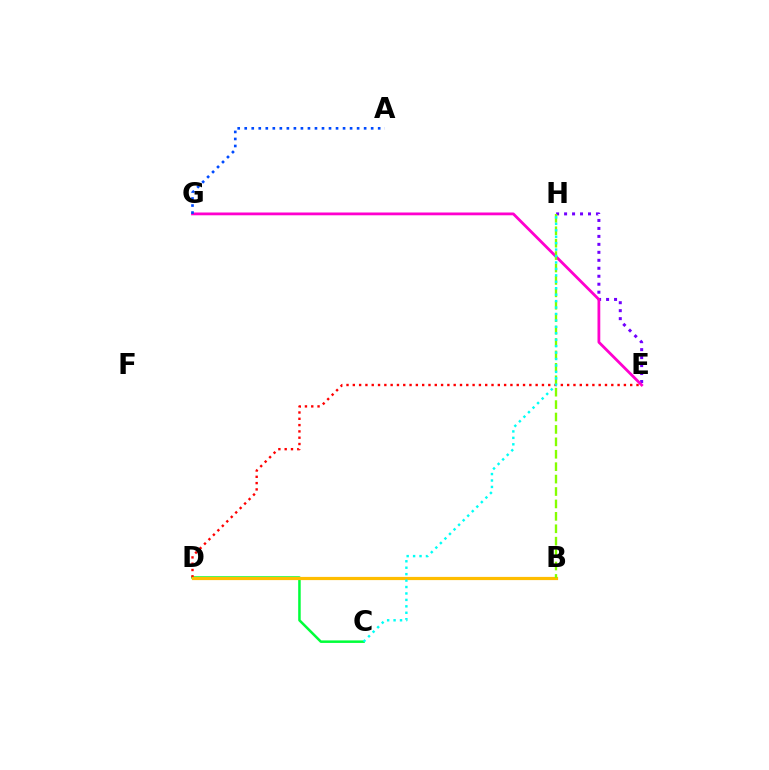{('C', 'D'): [{'color': '#00ff39', 'line_style': 'solid', 'thickness': 1.81}], ('E', 'H'): [{'color': '#7200ff', 'line_style': 'dotted', 'thickness': 2.17}], ('D', 'E'): [{'color': '#ff0000', 'line_style': 'dotted', 'thickness': 1.71}], ('E', 'G'): [{'color': '#ff00cf', 'line_style': 'solid', 'thickness': 2.01}], ('A', 'G'): [{'color': '#004bff', 'line_style': 'dotted', 'thickness': 1.91}], ('B', 'D'): [{'color': '#ffbd00', 'line_style': 'solid', 'thickness': 2.31}], ('B', 'H'): [{'color': '#84ff00', 'line_style': 'dashed', 'thickness': 1.69}], ('C', 'H'): [{'color': '#00fff6', 'line_style': 'dotted', 'thickness': 1.75}]}